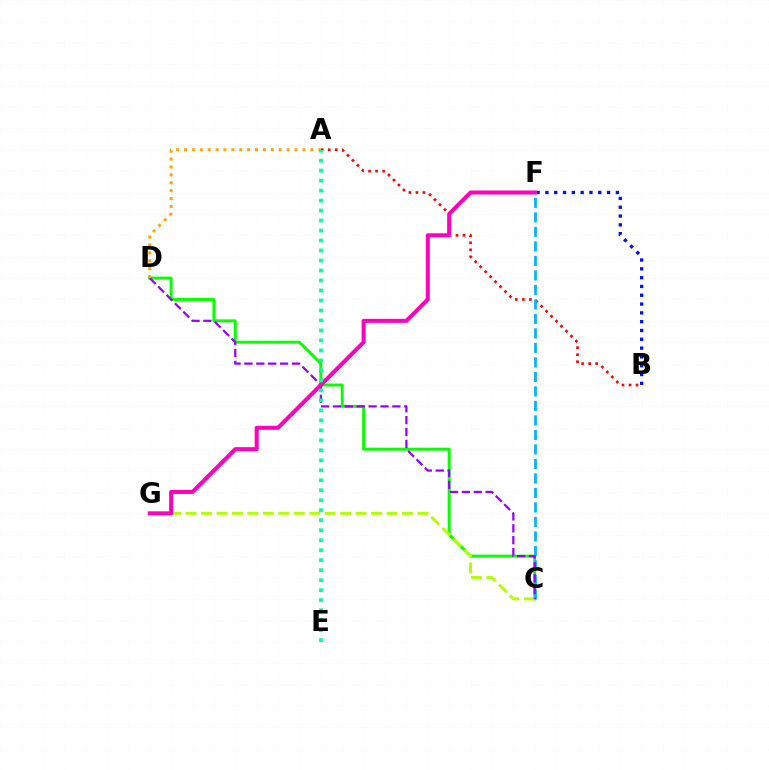{('A', 'B'): [{'color': '#ff0000', 'line_style': 'dotted', 'thickness': 1.91}], ('C', 'D'): [{'color': '#08ff00', 'line_style': 'solid', 'thickness': 2.12}, {'color': '#9b00ff', 'line_style': 'dashed', 'thickness': 1.61}], ('B', 'F'): [{'color': '#0010ff', 'line_style': 'dotted', 'thickness': 2.39}], ('C', 'F'): [{'color': '#00b5ff', 'line_style': 'dashed', 'thickness': 1.97}], ('C', 'G'): [{'color': '#b3ff00', 'line_style': 'dashed', 'thickness': 2.1}], ('A', 'D'): [{'color': '#ffa500', 'line_style': 'dotted', 'thickness': 2.15}], ('F', 'G'): [{'color': '#ff00bd', 'line_style': 'solid', 'thickness': 2.89}], ('A', 'E'): [{'color': '#00ff9d', 'line_style': 'dotted', 'thickness': 2.71}]}